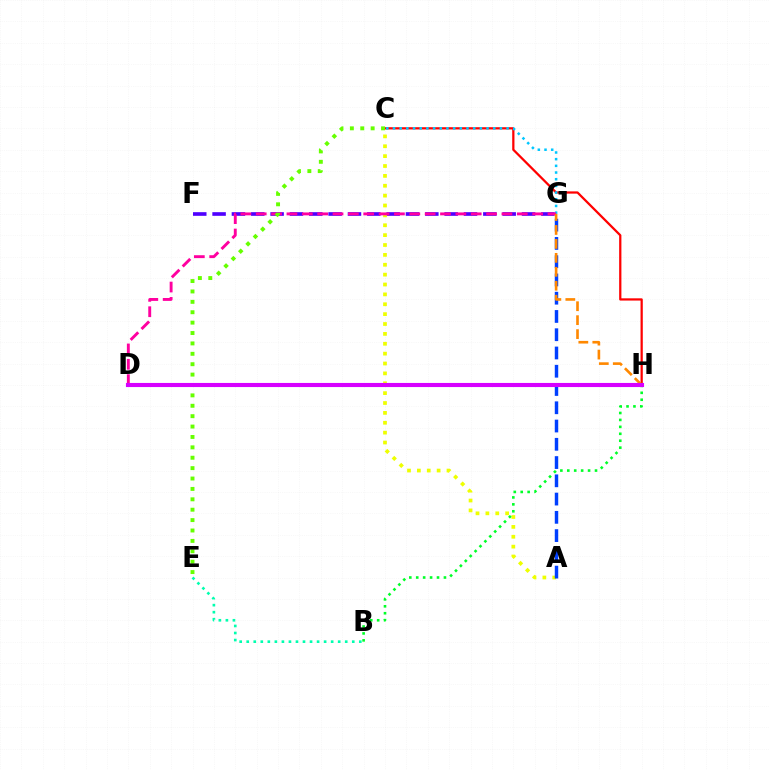{('C', 'H'): [{'color': '#ff0000', 'line_style': 'solid', 'thickness': 1.62}], ('C', 'G'): [{'color': '#00c7ff', 'line_style': 'dotted', 'thickness': 1.82}], ('F', 'G'): [{'color': '#4f00ff', 'line_style': 'dashed', 'thickness': 2.63}], ('A', 'C'): [{'color': '#eeff00', 'line_style': 'dotted', 'thickness': 2.68}], ('B', 'H'): [{'color': '#00ff27', 'line_style': 'dotted', 'thickness': 1.88}], ('B', 'E'): [{'color': '#00ffaf', 'line_style': 'dotted', 'thickness': 1.91}], ('D', 'G'): [{'color': '#ff00a0', 'line_style': 'dashed', 'thickness': 2.09}], ('A', 'G'): [{'color': '#003fff', 'line_style': 'dashed', 'thickness': 2.48}], ('C', 'E'): [{'color': '#66ff00', 'line_style': 'dotted', 'thickness': 2.82}], ('G', 'H'): [{'color': '#ff8800', 'line_style': 'dashed', 'thickness': 1.9}], ('D', 'H'): [{'color': '#d600ff', 'line_style': 'solid', 'thickness': 2.96}]}